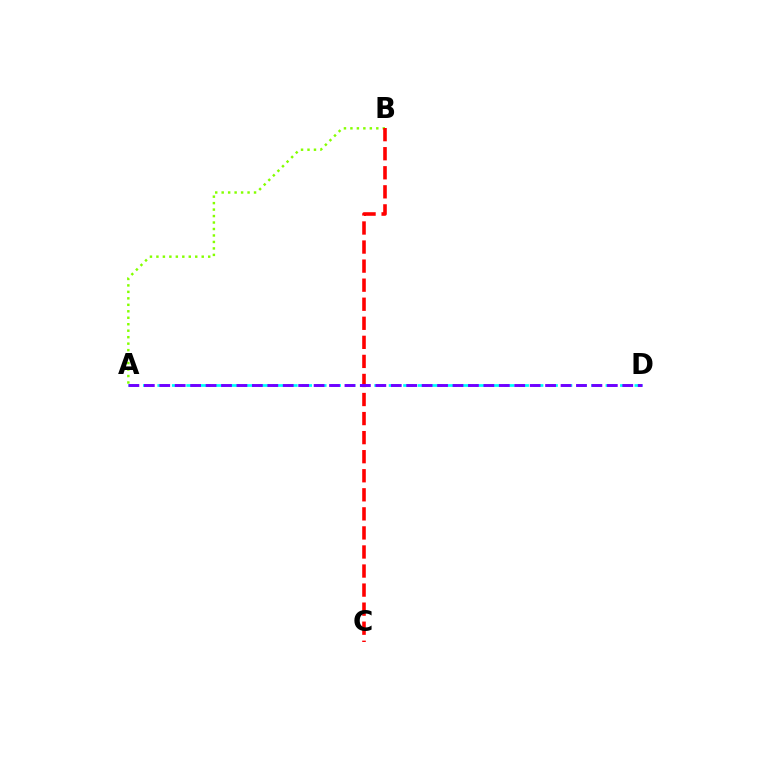{('A', 'B'): [{'color': '#84ff00', 'line_style': 'dotted', 'thickness': 1.76}], ('A', 'D'): [{'color': '#00fff6', 'line_style': 'dashed', 'thickness': 1.96}, {'color': '#7200ff', 'line_style': 'dashed', 'thickness': 2.1}], ('B', 'C'): [{'color': '#ff0000', 'line_style': 'dashed', 'thickness': 2.59}]}